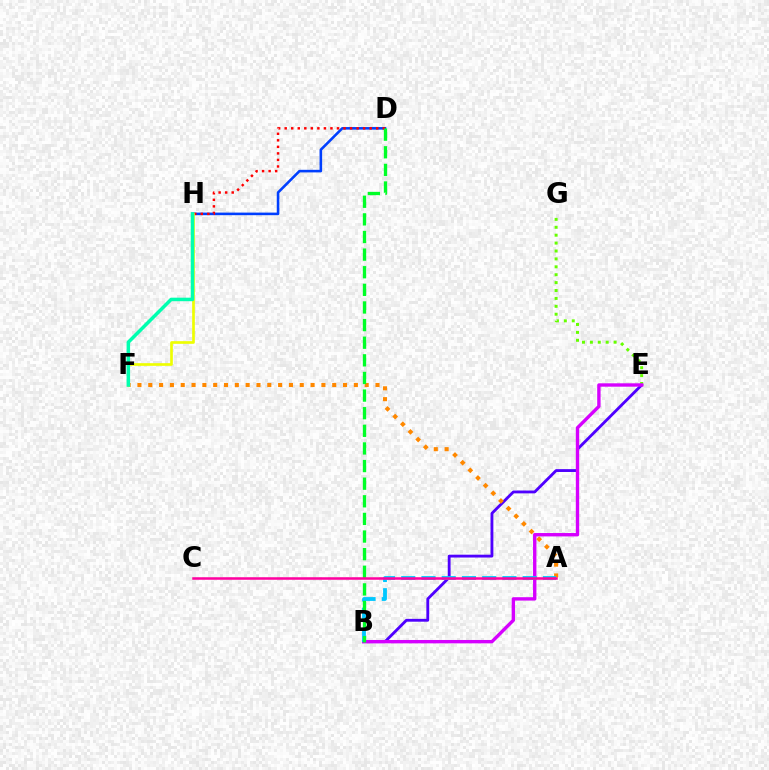{('D', 'H'): [{'color': '#003fff', 'line_style': 'solid', 'thickness': 1.86}, {'color': '#ff0000', 'line_style': 'dotted', 'thickness': 1.78}], ('B', 'E'): [{'color': '#4f00ff', 'line_style': 'solid', 'thickness': 2.04}, {'color': '#d600ff', 'line_style': 'solid', 'thickness': 2.43}], ('E', 'G'): [{'color': '#66ff00', 'line_style': 'dotted', 'thickness': 2.15}], ('A', 'F'): [{'color': '#ff8800', 'line_style': 'dotted', 'thickness': 2.94}], ('F', 'H'): [{'color': '#eeff00', 'line_style': 'solid', 'thickness': 1.92}, {'color': '#00ffaf', 'line_style': 'solid', 'thickness': 2.53}], ('A', 'B'): [{'color': '#00c7ff', 'line_style': 'dashed', 'thickness': 2.75}], ('B', 'D'): [{'color': '#00ff27', 'line_style': 'dashed', 'thickness': 2.39}], ('A', 'C'): [{'color': '#ff00a0', 'line_style': 'solid', 'thickness': 1.81}]}